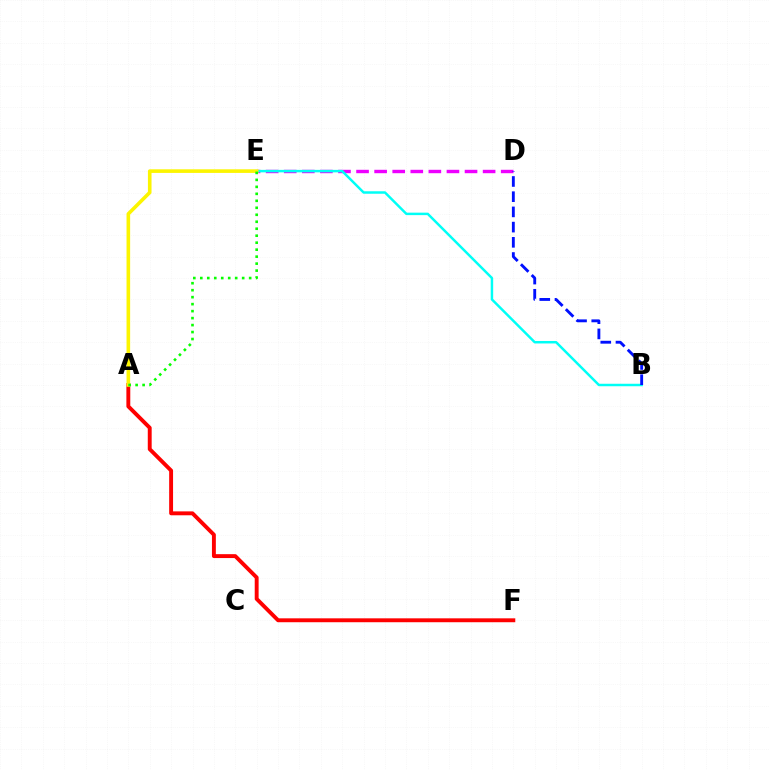{('D', 'E'): [{'color': '#ee00ff', 'line_style': 'dashed', 'thickness': 2.46}], ('B', 'E'): [{'color': '#00fff6', 'line_style': 'solid', 'thickness': 1.78}], ('B', 'D'): [{'color': '#0010ff', 'line_style': 'dashed', 'thickness': 2.07}], ('A', 'F'): [{'color': '#ff0000', 'line_style': 'solid', 'thickness': 2.81}], ('A', 'E'): [{'color': '#fcf500', 'line_style': 'solid', 'thickness': 2.6}, {'color': '#08ff00', 'line_style': 'dotted', 'thickness': 1.9}]}